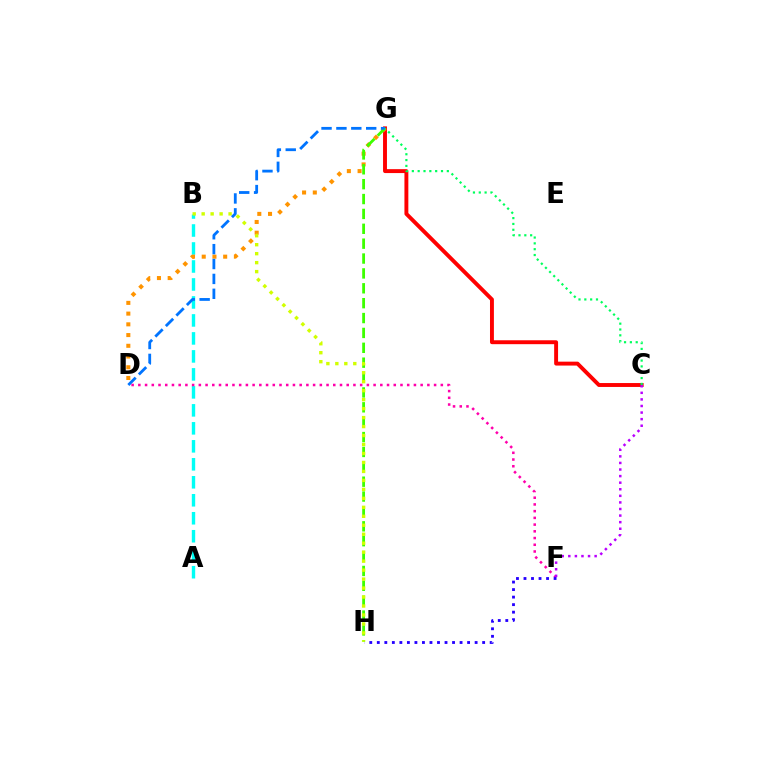{('A', 'B'): [{'color': '#00fff6', 'line_style': 'dashed', 'thickness': 2.44}], ('D', 'F'): [{'color': '#ff00ac', 'line_style': 'dotted', 'thickness': 1.83}], ('C', 'G'): [{'color': '#ff0000', 'line_style': 'solid', 'thickness': 2.82}, {'color': '#00ff5c', 'line_style': 'dotted', 'thickness': 1.58}], ('D', 'G'): [{'color': '#ff9400', 'line_style': 'dotted', 'thickness': 2.91}, {'color': '#0074ff', 'line_style': 'dashed', 'thickness': 2.02}], ('F', 'H'): [{'color': '#2500ff', 'line_style': 'dotted', 'thickness': 2.04}], ('C', 'F'): [{'color': '#b900ff', 'line_style': 'dotted', 'thickness': 1.79}], ('G', 'H'): [{'color': '#3dff00', 'line_style': 'dashed', 'thickness': 2.02}], ('B', 'H'): [{'color': '#d1ff00', 'line_style': 'dotted', 'thickness': 2.44}]}